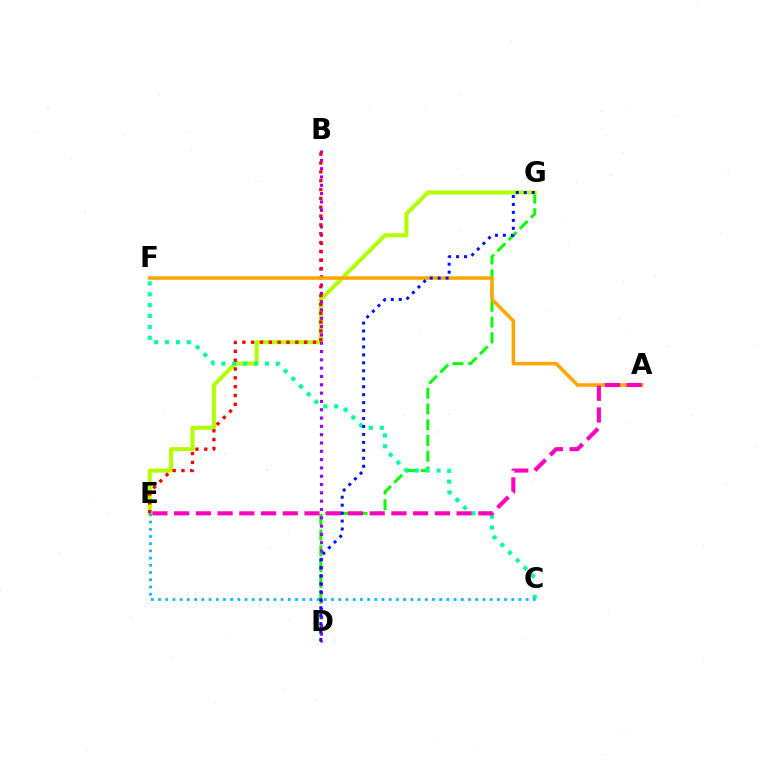{('D', 'G'): [{'color': '#08ff00', 'line_style': 'dashed', 'thickness': 2.14}, {'color': '#0010ff', 'line_style': 'dotted', 'thickness': 2.16}], ('E', 'G'): [{'color': '#b3ff00', 'line_style': 'solid', 'thickness': 2.92}], ('C', 'F'): [{'color': '#00ff9d', 'line_style': 'dotted', 'thickness': 2.96}], ('B', 'D'): [{'color': '#9b00ff', 'line_style': 'dotted', 'thickness': 2.26}], ('B', 'E'): [{'color': '#ff0000', 'line_style': 'dotted', 'thickness': 2.4}], ('C', 'E'): [{'color': '#00b5ff', 'line_style': 'dotted', 'thickness': 1.96}], ('A', 'F'): [{'color': '#ffa500', 'line_style': 'solid', 'thickness': 2.53}], ('A', 'E'): [{'color': '#ff00bd', 'line_style': 'dashed', 'thickness': 2.95}]}